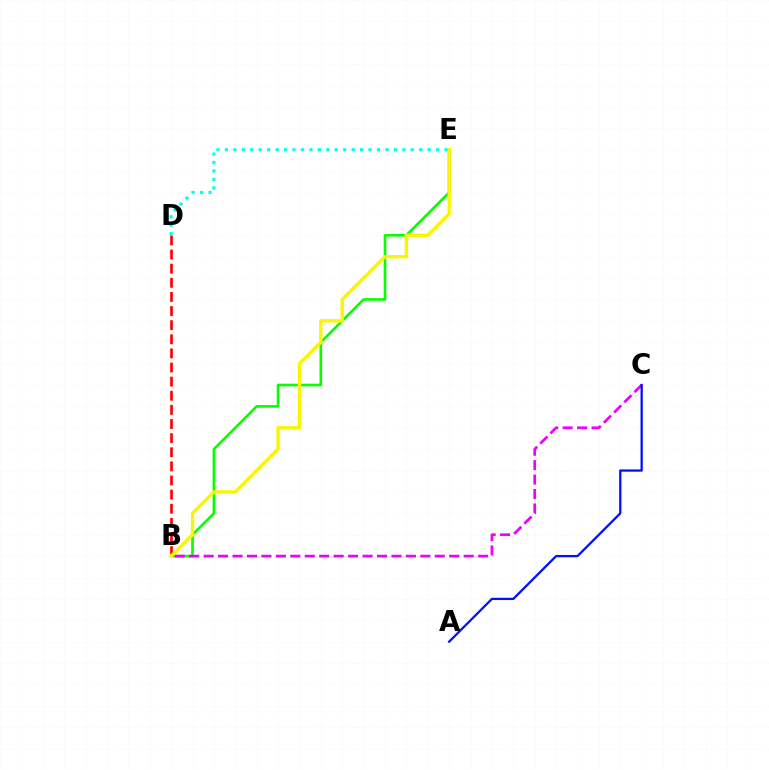{('B', 'D'): [{'color': '#ff0000', 'line_style': 'dashed', 'thickness': 1.92}], ('B', 'E'): [{'color': '#08ff00', 'line_style': 'solid', 'thickness': 1.91}, {'color': '#fcf500', 'line_style': 'solid', 'thickness': 2.43}], ('B', 'C'): [{'color': '#ee00ff', 'line_style': 'dashed', 'thickness': 1.96}], ('D', 'E'): [{'color': '#00fff6', 'line_style': 'dotted', 'thickness': 2.3}], ('A', 'C'): [{'color': '#0010ff', 'line_style': 'solid', 'thickness': 1.64}]}